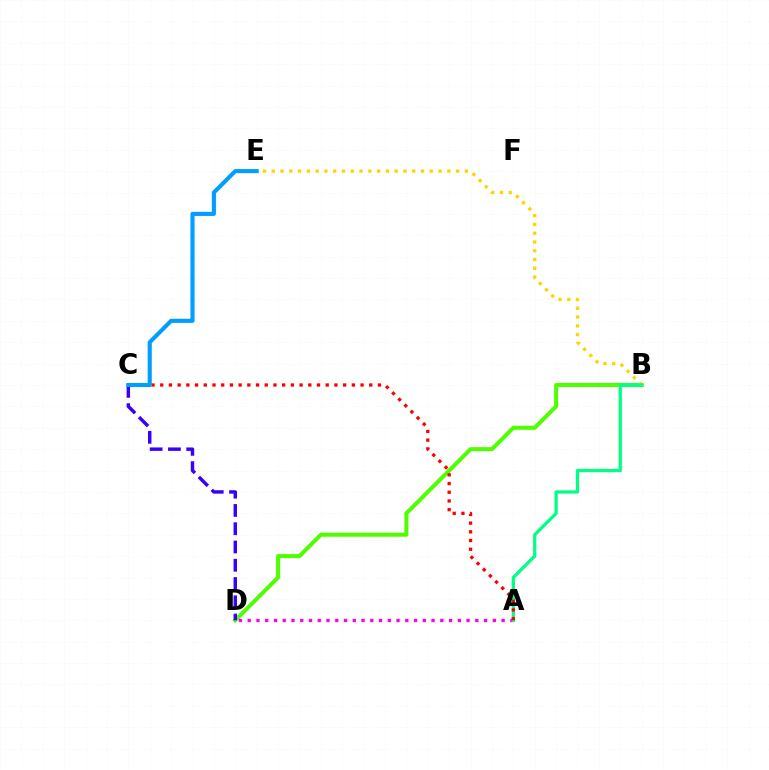{('B', 'D'): [{'color': '#4fff00', 'line_style': 'solid', 'thickness': 2.91}], ('A', 'D'): [{'color': '#ff00ed', 'line_style': 'dotted', 'thickness': 2.38}], ('B', 'E'): [{'color': '#ffd500', 'line_style': 'dotted', 'thickness': 2.39}], ('C', 'D'): [{'color': '#3700ff', 'line_style': 'dashed', 'thickness': 2.48}], ('A', 'B'): [{'color': '#00ff86', 'line_style': 'solid', 'thickness': 2.35}], ('A', 'C'): [{'color': '#ff0000', 'line_style': 'dotted', 'thickness': 2.37}], ('C', 'E'): [{'color': '#009eff', 'line_style': 'solid', 'thickness': 2.96}]}